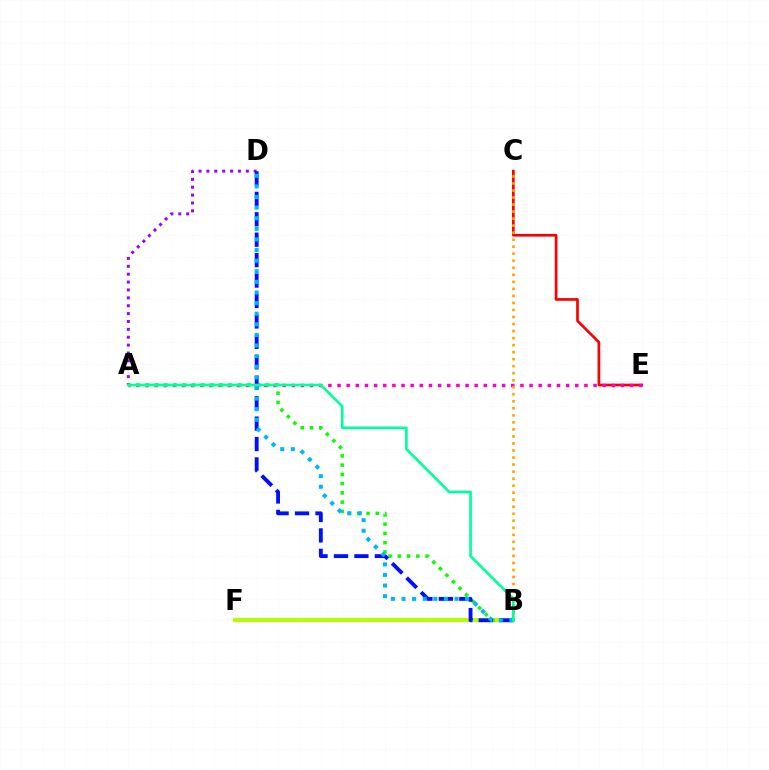{('C', 'E'): [{'color': '#ff0000', 'line_style': 'solid', 'thickness': 1.95}], ('A', 'D'): [{'color': '#9b00ff', 'line_style': 'dotted', 'thickness': 2.14}], ('B', 'F'): [{'color': '#b3ff00', 'line_style': 'solid', 'thickness': 2.88}], ('A', 'E'): [{'color': '#ff00bd', 'line_style': 'dotted', 'thickness': 2.48}], ('B', 'C'): [{'color': '#ffa500', 'line_style': 'dotted', 'thickness': 1.91}], ('A', 'B'): [{'color': '#08ff00', 'line_style': 'dotted', 'thickness': 2.51}, {'color': '#00ff9d', 'line_style': 'solid', 'thickness': 1.91}], ('B', 'D'): [{'color': '#0010ff', 'line_style': 'dashed', 'thickness': 2.78}, {'color': '#00b5ff', 'line_style': 'dotted', 'thickness': 2.88}]}